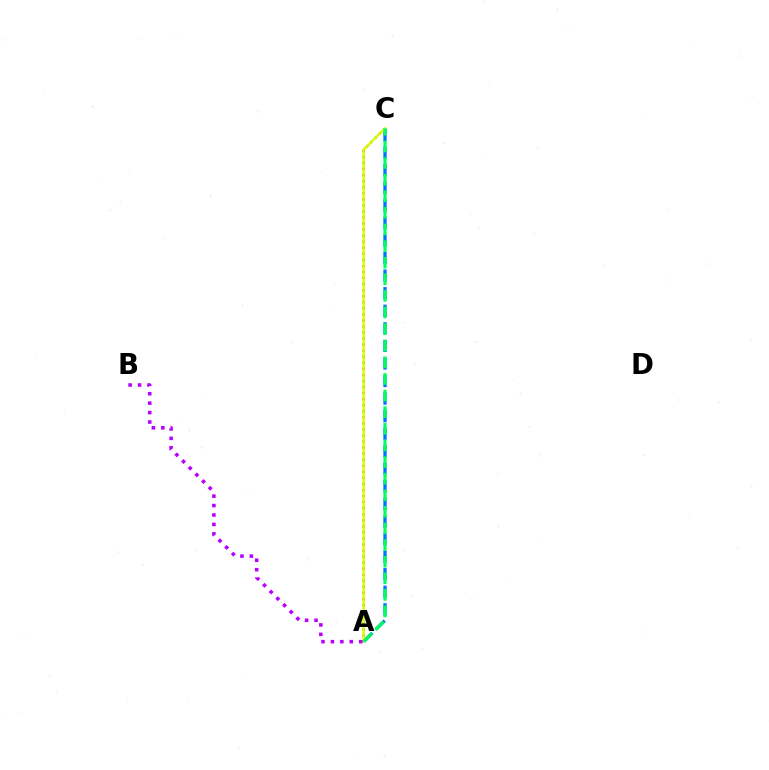{('A', 'C'): [{'color': '#ff0000', 'line_style': 'dotted', 'thickness': 1.65}, {'color': '#0074ff', 'line_style': 'dashed', 'thickness': 2.39}, {'color': '#d1ff00', 'line_style': 'solid', 'thickness': 1.72}, {'color': '#00ff5c', 'line_style': 'dashed', 'thickness': 2.26}], ('A', 'B'): [{'color': '#b900ff', 'line_style': 'dotted', 'thickness': 2.56}]}